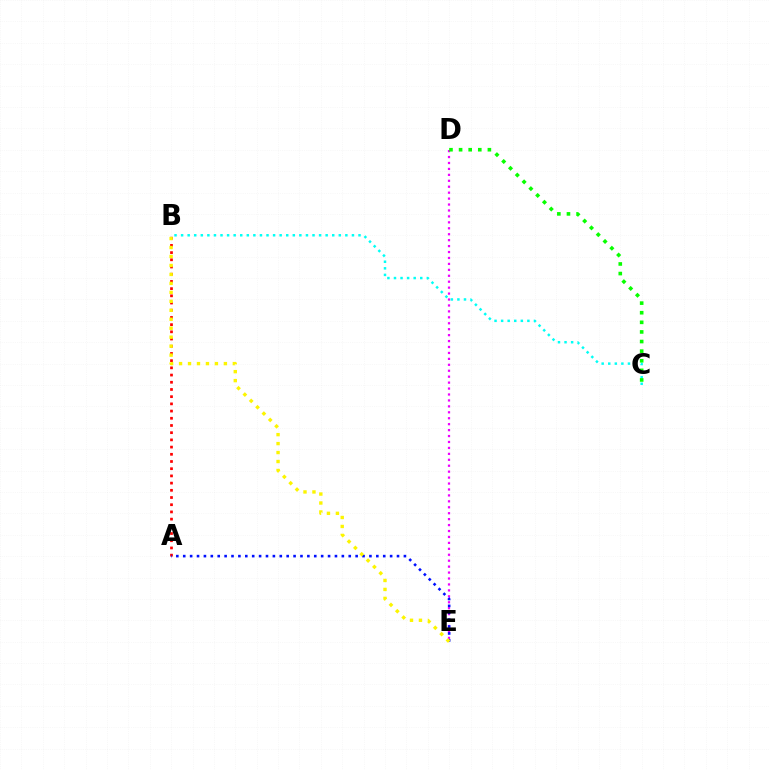{('B', 'C'): [{'color': '#00fff6', 'line_style': 'dotted', 'thickness': 1.79}], ('D', 'E'): [{'color': '#ee00ff', 'line_style': 'dotted', 'thickness': 1.61}], ('A', 'B'): [{'color': '#ff0000', 'line_style': 'dotted', 'thickness': 1.96}], ('C', 'D'): [{'color': '#08ff00', 'line_style': 'dotted', 'thickness': 2.61}], ('A', 'E'): [{'color': '#0010ff', 'line_style': 'dotted', 'thickness': 1.87}], ('B', 'E'): [{'color': '#fcf500', 'line_style': 'dotted', 'thickness': 2.44}]}